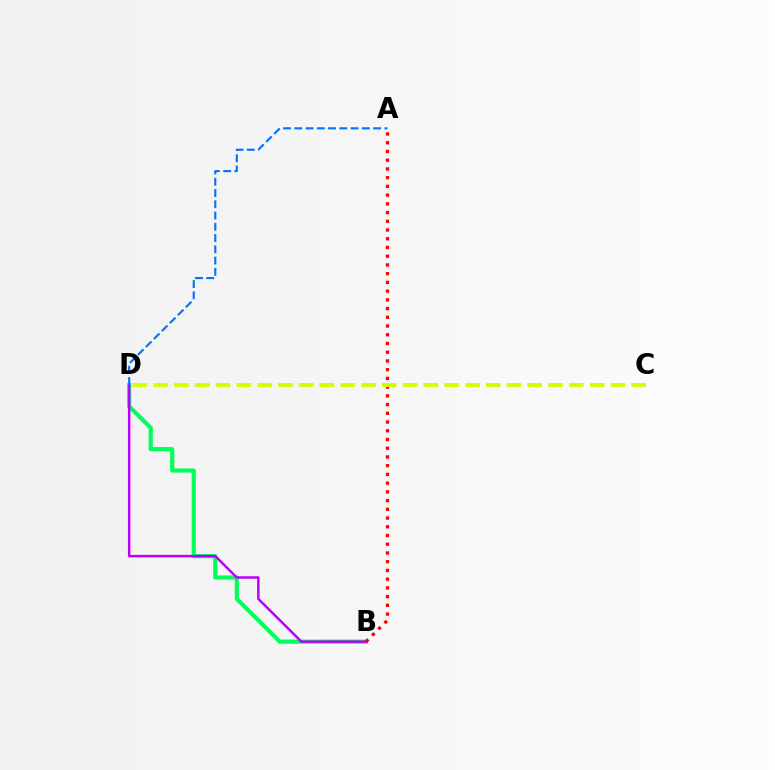{('B', 'D'): [{'color': '#00ff5c', 'line_style': 'solid', 'thickness': 2.99}, {'color': '#b900ff', 'line_style': 'solid', 'thickness': 1.79}], ('A', 'B'): [{'color': '#ff0000', 'line_style': 'dotted', 'thickness': 2.37}], ('C', 'D'): [{'color': '#d1ff00', 'line_style': 'dashed', 'thickness': 2.82}], ('A', 'D'): [{'color': '#0074ff', 'line_style': 'dashed', 'thickness': 1.53}]}